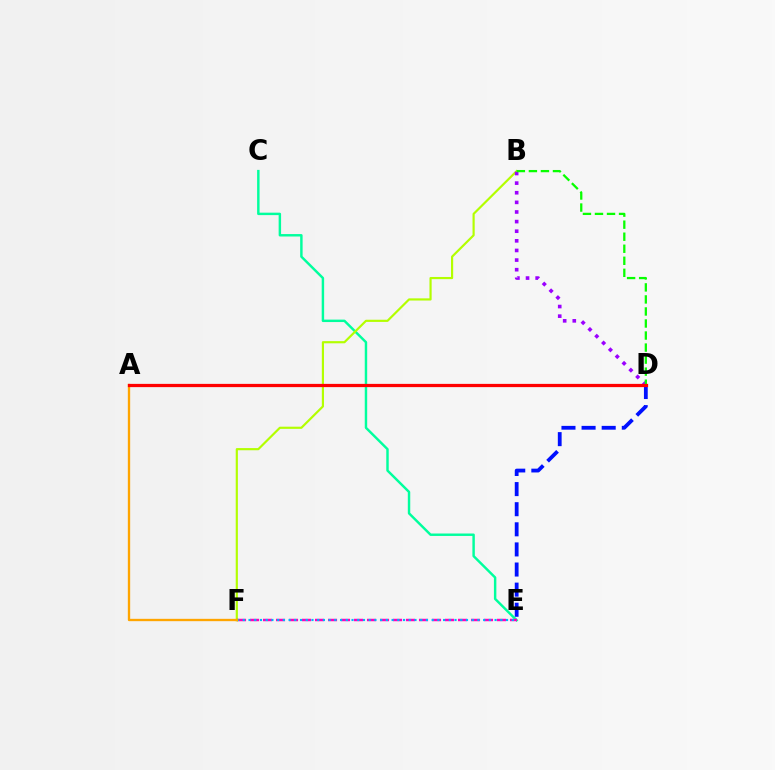{('C', 'E'): [{'color': '#00ff9d', 'line_style': 'solid', 'thickness': 1.76}], ('B', 'F'): [{'color': '#b3ff00', 'line_style': 'solid', 'thickness': 1.56}], ('D', 'E'): [{'color': '#0010ff', 'line_style': 'dashed', 'thickness': 2.73}], ('E', 'F'): [{'color': '#ff00bd', 'line_style': 'dashed', 'thickness': 1.77}, {'color': '#00b5ff', 'line_style': 'dotted', 'thickness': 1.55}], ('B', 'D'): [{'color': '#9b00ff', 'line_style': 'dotted', 'thickness': 2.61}, {'color': '#08ff00', 'line_style': 'dashed', 'thickness': 1.64}], ('A', 'F'): [{'color': '#ffa500', 'line_style': 'solid', 'thickness': 1.69}], ('A', 'D'): [{'color': '#ff0000', 'line_style': 'solid', 'thickness': 2.33}]}